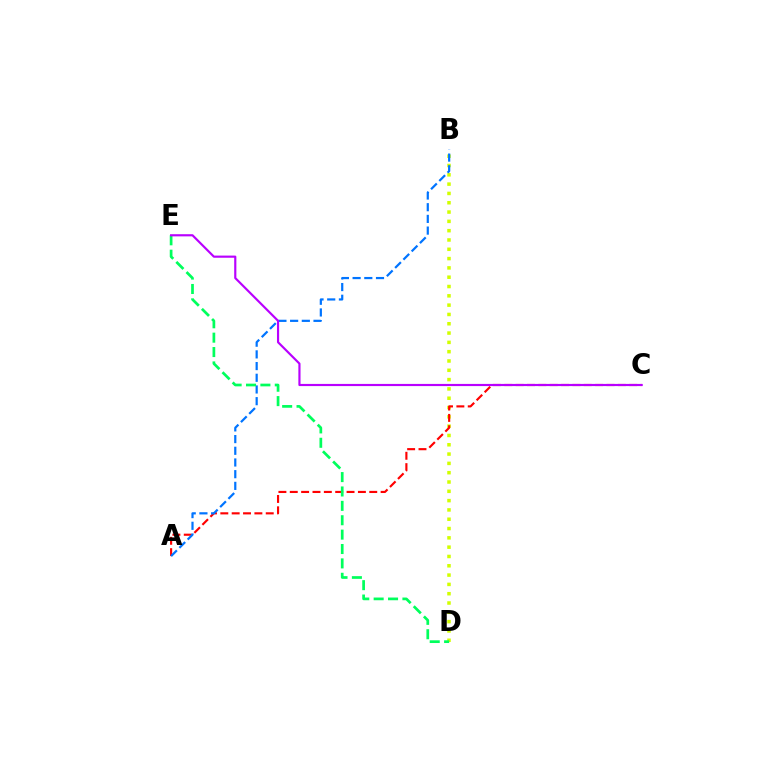{('B', 'D'): [{'color': '#d1ff00', 'line_style': 'dotted', 'thickness': 2.53}], ('A', 'C'): [{'color': '#ff0000', 'line_style': 'dashed', 'thickness': 1.54}], ('A', 'B'): [{'color': '#0074ff', 'line_style': 'dashed', 'thickness': 1.59}], ('D', 'E'): [{'color': '#00ff5c', 'line_style': 'dashed', 'thickness': 1.95}], ('C', 'E'): [{'color': '#b900ff', 'line_style': 'solid', 'thickness': 1.56}]}